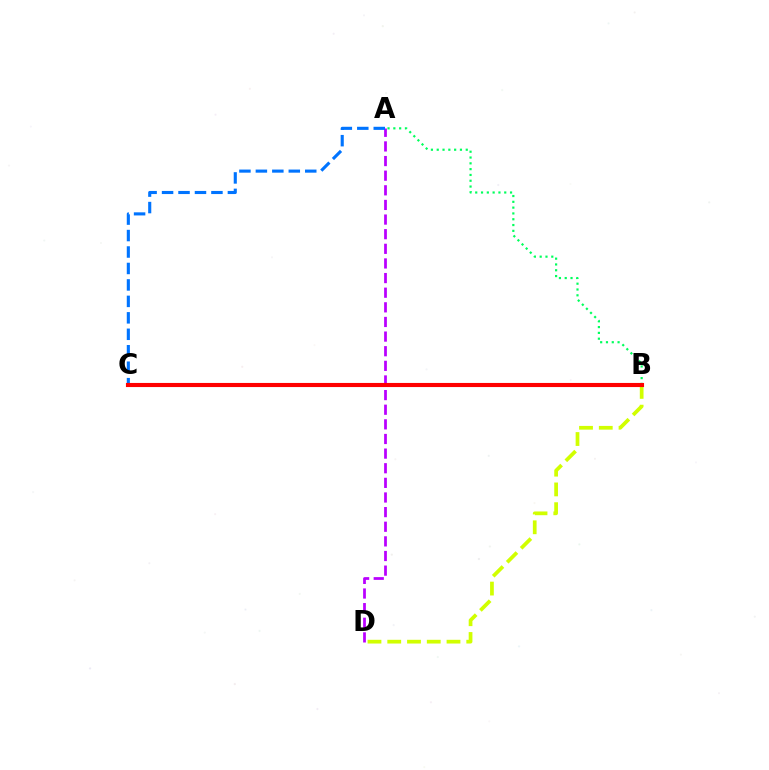{('A', 'D'): [{'color': '#b900ff', 'line_style': 'dashed', 'thickness': 1.99}], ('B', 'D'): [{'color': '#d1ff00', 'line_style': 'dashed', 'thickness': 2.68}], ('A', 'B'): [{'color': '#00ff5c', 'line_style': 'dotted', 'thickness': 1.58}], ('A', 'C'): [{'color': '#0074ff', 'line_style': 'dashed', 'thickness': 2.24}], ('B', 'C'): [{'color': '#ff0000', 'line_style': 'solid', 'thickness': 2.96}]}